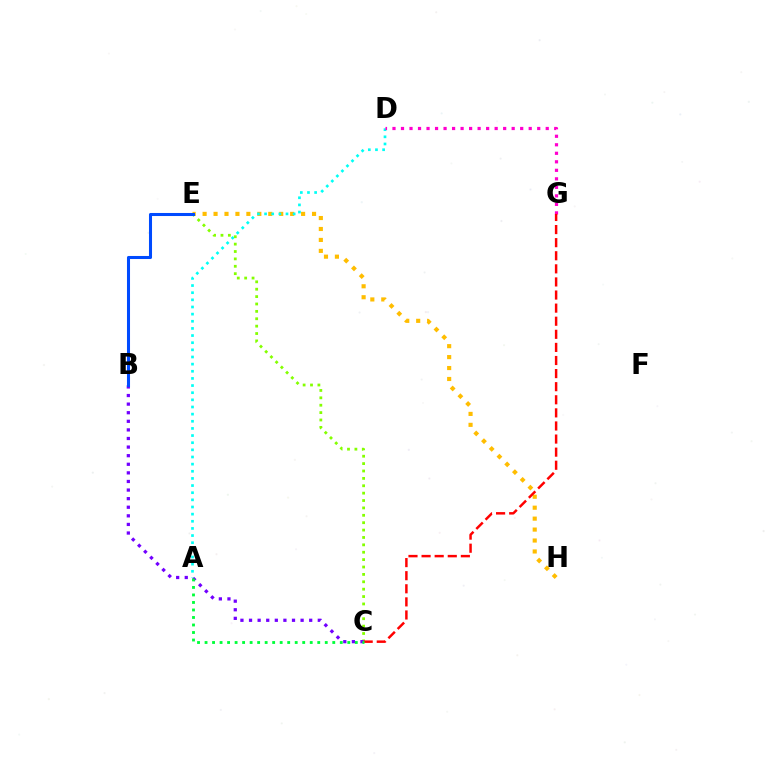{('E', 'H'): [{'color': '#ffbd00', 'line_style': 'dotted', 'thickness': 2.97}], ('A', 'D'): [{'color': '#00fff6', 'line_style': 'dotted', 'thickness': 1.94}], ('C', 'E'): [{'color': '#84ff00', 'line_style': 'dotted', 'thickness': 2.01}], ('D', 'G'): [{'color': '#ff00cf', 'line_style': 'dotted', 'thickness': 2.31}], ('C', 'G'): [{'color': '#ff0000', 'line_style': 'dashed', 'thickness': 1.78}], ('B', 'C'): [{'color': '#7200ff', 'line_style': 'dotted', 'thickness': 2.33}], ('B', 'E'): [{'color': '#004bff', 'line_style': 'solid', 'thickness': 2.2}], ('A', 'C'): [{'color': '#00ff39', 'line_style': 'dotted', 'thickness': 2.04}]}